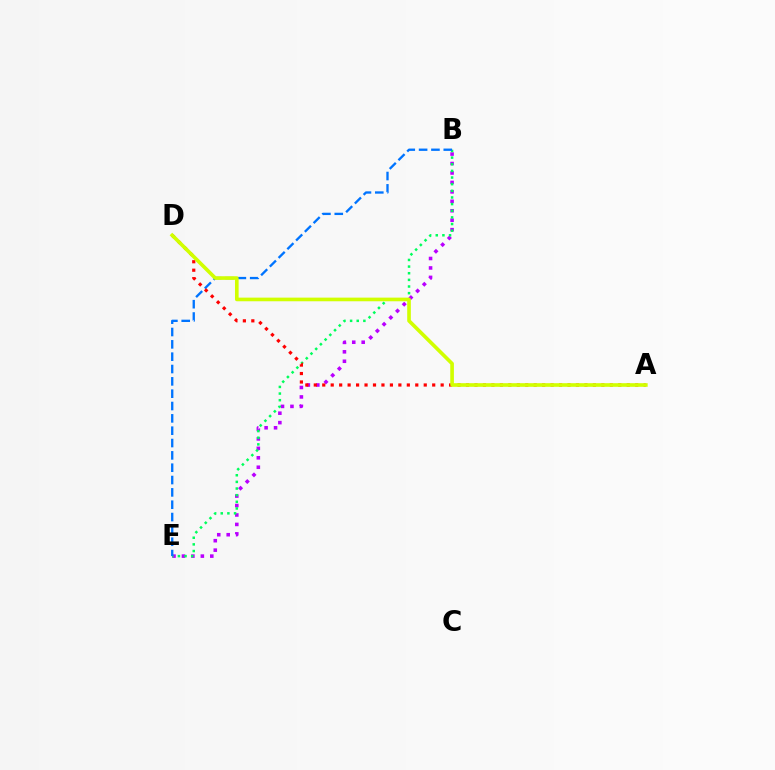{('B', 'E'): [{'color': '#b900ff', 'line_style': 'dotted', 'thickness': 2.57}, {'color': '#00ff5c', 'line_style': 'dotted', 'thickness': 1.8}, {'color': '#0074ff', 'line_style': 'dashed', 'thickness': 1.68}], ('A', 'D'): [{'color': '#ff0000', 'line_style': 'dotted', 'thickness': 2.3}, {'color': '#d1ff00', 'line_style': 'solid', 'thickness': 2.62}]}